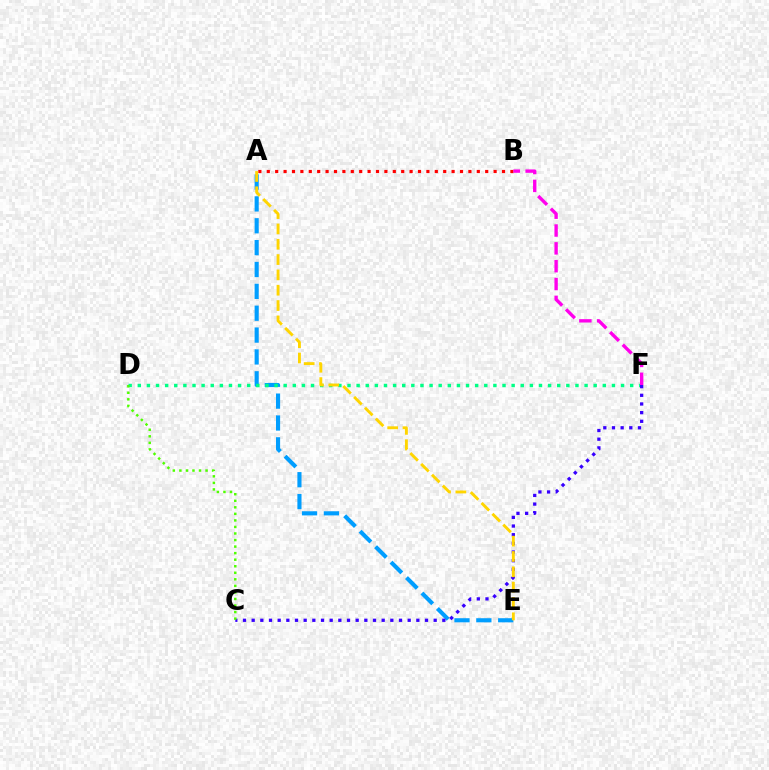{('A', 'E'): [{'color': '#009eff', 'line_style': 'dashed', 'thickness': 2.97}, {'color': '#ffd500', 'line_style': 'dashed', 'thickness': 2.08}], ('D', 'F'): [{'color': '#00ff86', 'line_style': 'dotted', 'thickness': 2.48}], ('A', 'B'): [{'color': '#ff0000', 'line_style': 'dotted', 'thickness': 2.28}], ('C', 'F'): [{'color': '#3700ff', 'line_style': 'dotted', 'thickness': 2.35}], ('B', 'F'): [{'color': '#ff00ed', 'line_style': 'dashed', 'thickness': 2.42}], ('C', 'D'): [{'color': '#4fff00', 'line_style': 'dotted', 'thickness': 1.78}]}